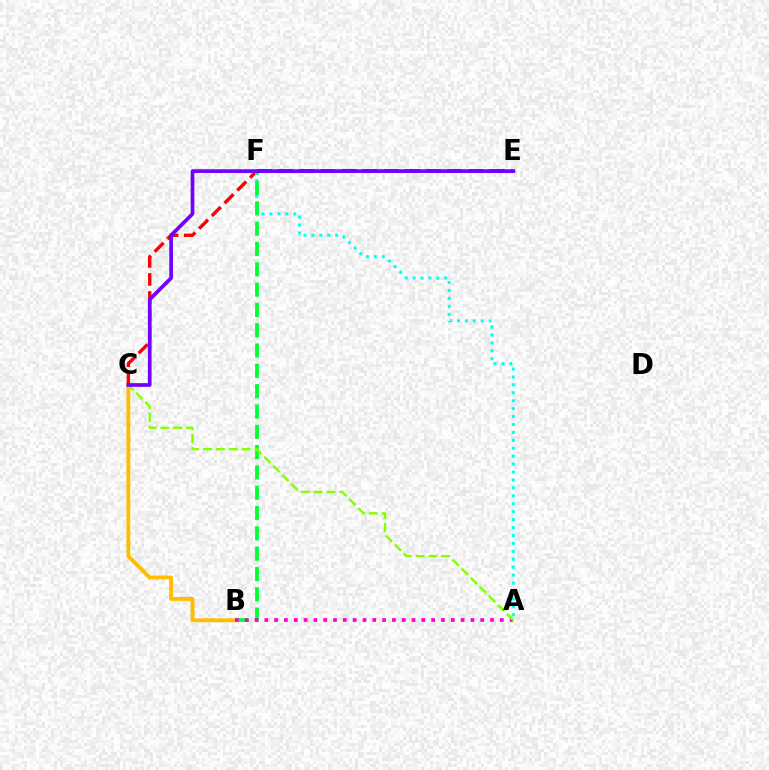{('B', 'C'): [{'color': '#ffbd00', 'line_style': 'solid', 'thickness': 2.77}], ('A', 'F'): [{'color': '#00fff6', 'line_style': 'dotted', 'thickness': 2.15}], ('E', 'F'): [{'color': '#004bff', 'line_style': 'dashed', 'thickness': 2.87}], ('C', 'F'): [{'color': '#ff0000', 'line_style': 'dashed', 'thickness': 2.45}], ('B', 'F'): [{'color': '#00ff39', 'line_style': 'dashed', 'thickness': 2.76}], ('A', 'B'): [{'color': '#ff00cf', 'line_style': 'dotted', 'thickness': 2.67}], ('A', 'C'): [{'color': '#84ff00', 'line_style': 'dashed', 'thickness': 1.74}], ('C', 'E'): [{'color': '#7200ff', 'line_style': 'solid', 'thickness': 2.67}]}